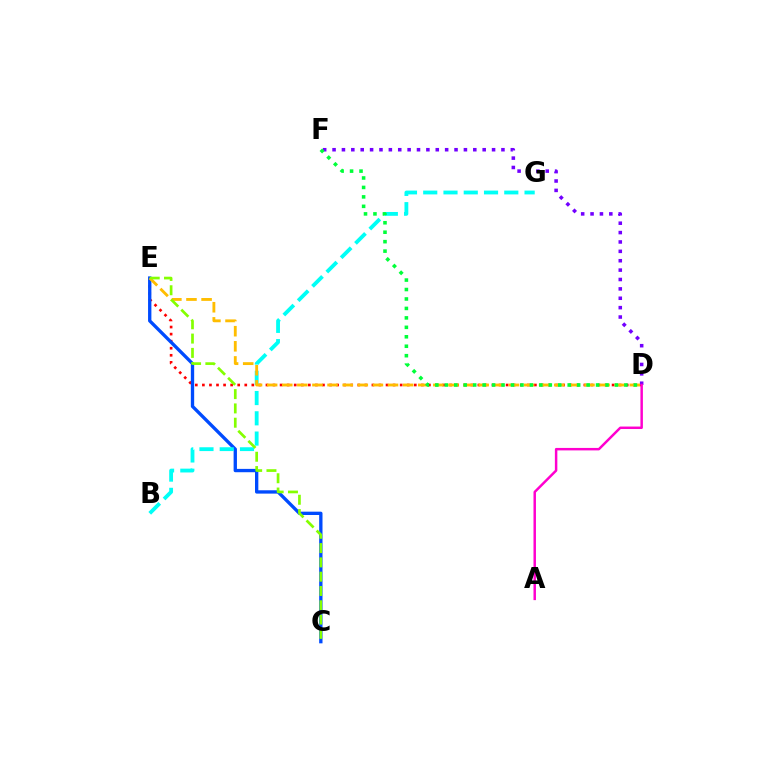{('D', 'E'): [{'color': '#ff0000', 'line_style': 'dotted', 'thickness': 1.92}, {'color': '#ffbd00', 'line_style': 'dashed', 'thickness': 2.05}], ('C', 'E'): [{'color': '#004bff', 'line_style': 'solid', 'thickness': 2.4}, {'color': '#84ff00', 'line_style': 'dashed', 'thickness': 1.94}], ('B', 'G'): [{'color': '#00fff6', 'line_style': 'dashed', 'thickness': 2.75}], ('D', 'F'): [{'color': '#7200ff', 'line_style': 'dotted', 'thickness': 2.55}, {'color': '#00ff39', 'line_style': 'dotted', 'thickness': 2.57}], ('A', 'D'): [{'color': '#ff00cf', 'line_style': 'solid', 'thickness': 1.78}]}